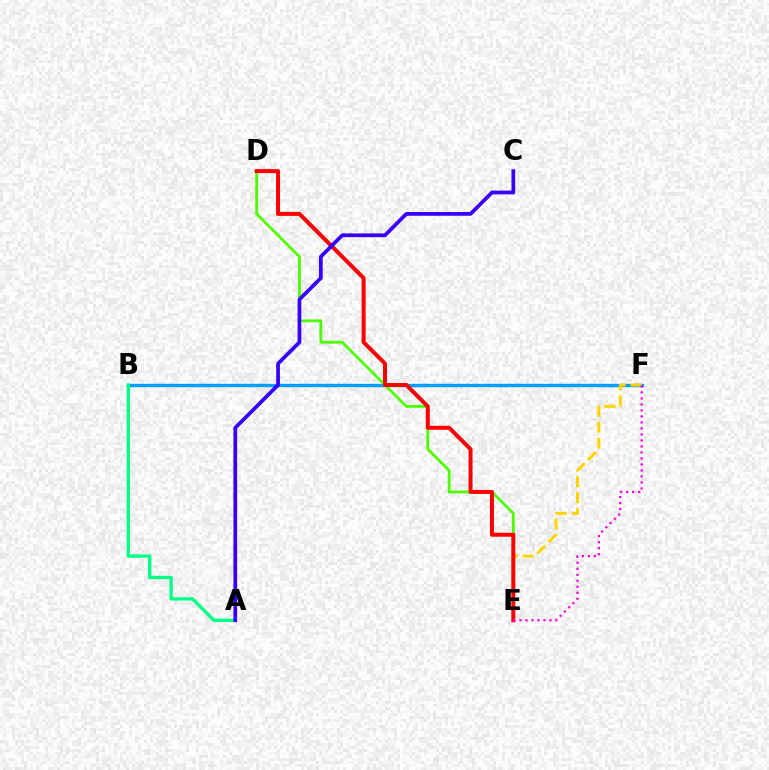{('B', 'F'): [{'color': '#009eff', 'line_style': 'solid', 'thickness': 2.42}], ('D', 'E'): [{'color': '#4fff00', 'line_style': 'solid', 'thickness': 2.04}, {'color': '#ff0000', 'line_style': 'solid', 'thickness': 2.87}], ('A', 'B'): [{'color': '#00ff86', 'line_style': 'solid', 'thickness': 2.42}], ('E', 'F'): [{'color': '#ffd500', 'line_style': 'dashed', 'thickness': 2.16}, {'color': '#ff00ed', 'line_style': 'dotted', 'thickness': 1.63}], ('A', 'C'): [{'color': '#3700ff', 'line_style': 'solid', 'thickness': 2.69}]}